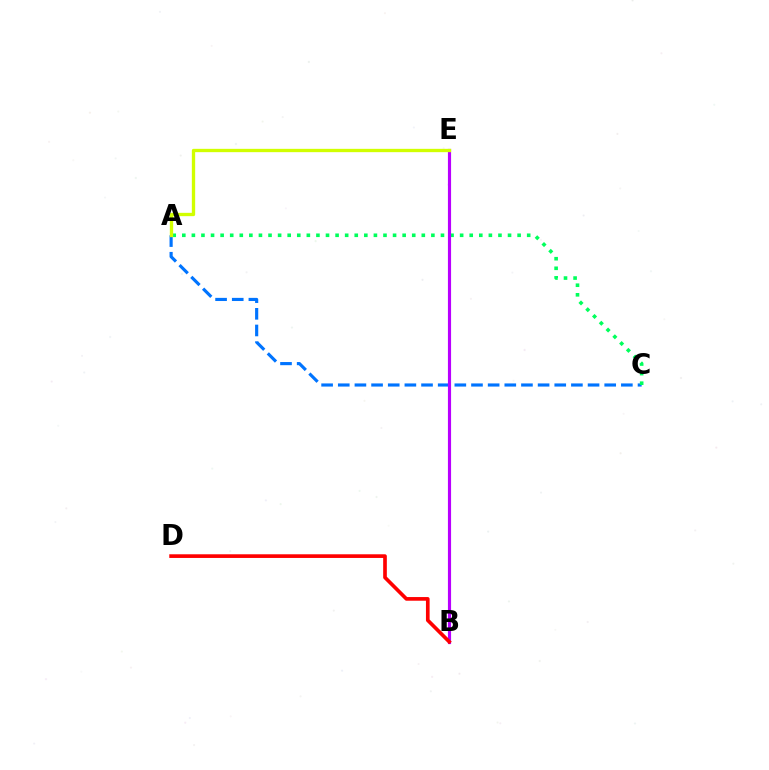{('A', 'C'): [{'color': '#0074ff', 'line_style': 'dashed', 'thickness': 2.26}, {'color': '#00ff5c', 'line_style': 'dotted', 'thickness': 2.6}], ('B', 'E'): [{'color': '#b900ff', 'line_style': 'solid', 'thickness': 2.27}], ('A', 'E'): [{'color': '#d1ff00', 'line_style': 'solid', 'thickness': 2.4}], ('B', 'D'): [{'color': '#ff0000', 'line_style': 'solid', 'thickness': 2.64}]}